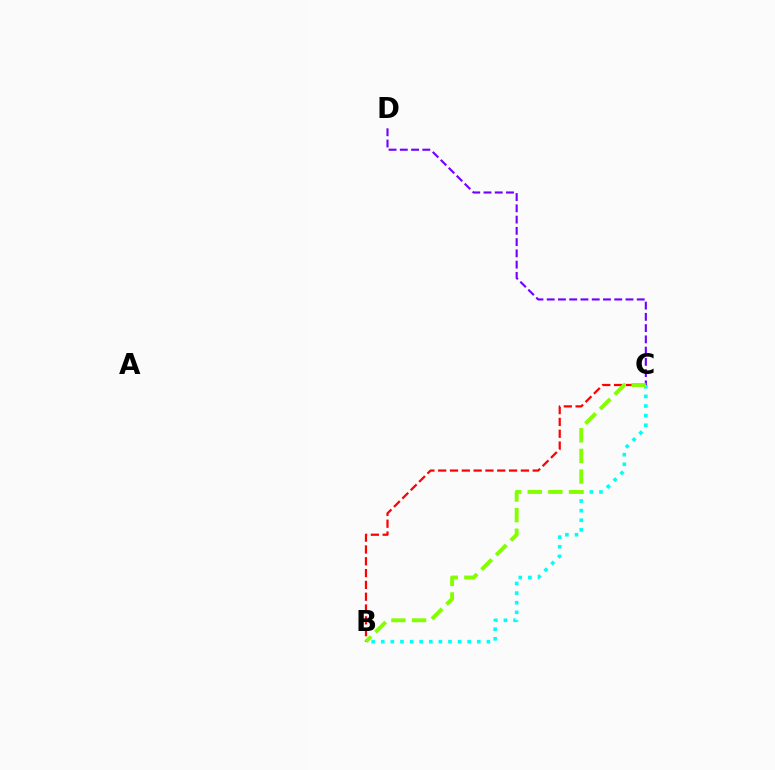{('B', 'C'): [{'color': '#ff0000', 'line_style': 'dashed', 'thickness': 1.61}, {'color': '#00fff6', 'line_style': 'dotted', 'thickness': 2.61}, {'color': '#84ff00', 'line_style': 'dashed', 'thickness': 2.8}], ('C', 'D'): [{'color': '#7200ff', 'line_style': 'dashed', 'thickness': 1.53}]}